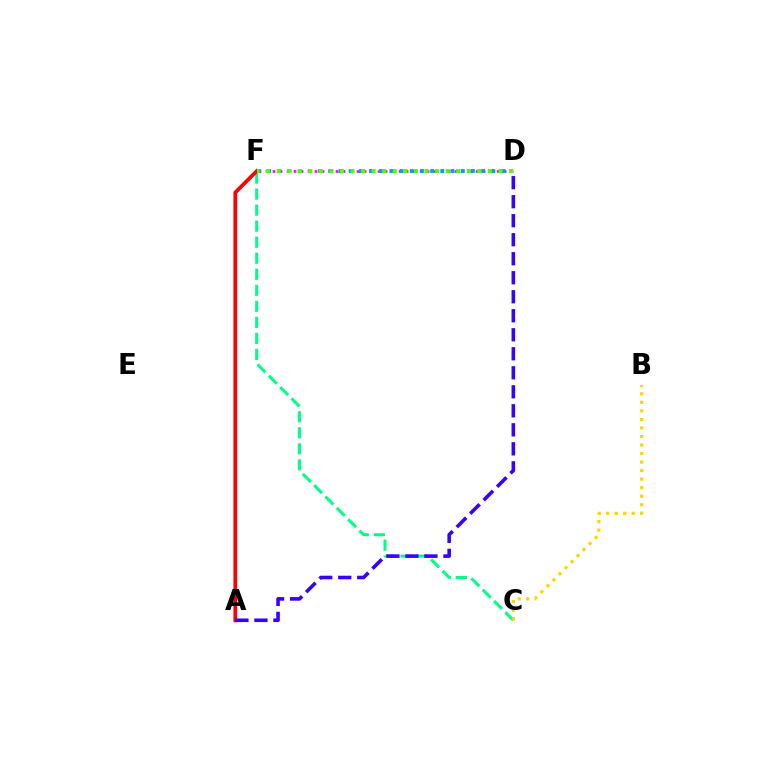{('C', 'F'): [{'color': '#00ff86', 'line_style': 'dashed', 'thickness': 2.18}], ('A', 'F'): [{'color': '#ff0000', 'line_style': 'solid', 'thickness': 2.69}], ('D', 'F'): [{'color': '#ff00ed', 'line_style': 'dotted', 'thickness': 1.9}, {'color': '#009eff', 'line_style': 'dotted', 'thickness': 2.77}, {'color': '#4fff00', 'line_style': 'dotted', 'thickness': 2.87}], ('A', 'D'): [{'color': '#3700ff', 'line_style': 'dashed', 'thickness': 2.58}], ('B', 'C'): [{'color': '#ffd500', 'line_style': 'dotted', 'thickness': 2.32}]}